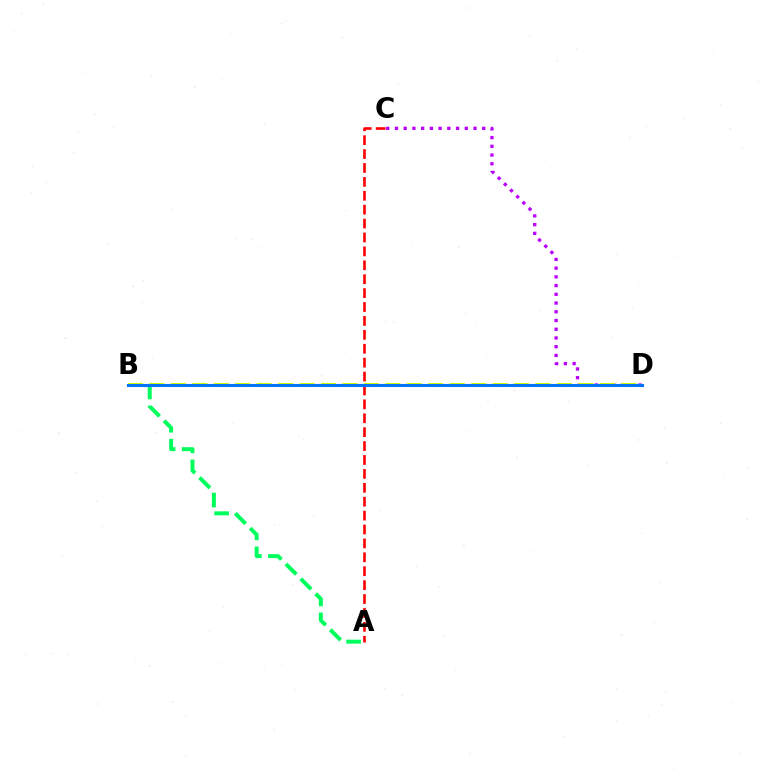{('C', 'D'): [{'color': '#b900ff', 'line_style': 'dotted', 'thickness': 2.37}], ('A', 'B'): [{'color': '#00ff5c', 'line_style': 'dashed', 'thickness': 2.86}], ('A', 'C'): [{'color': '#ff0000', 'line_style': 'dashed', 'thickness': 1.89}], ('B', 'D'): [{'color': '#d1ff00', 'line_style': 'dashed', 'thickness': 2.91}, {'color': '#0074ff', 'line_style': 'solid', 'thickness': 2.22}]}